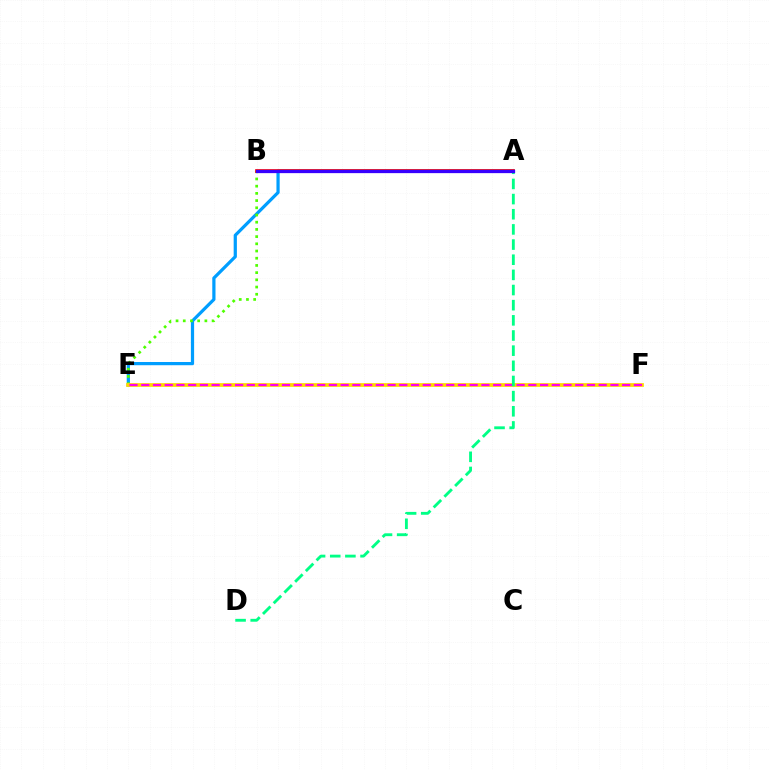{('A', 'E'): [{'color': '#009eff', 'line_style': 'solid', 'thickness': 2.32}], ('B', 'E'): [{'color': '#4fff00', 'line_style': 'dotted', 'thickness': 1.96}], ('E', 'F'): [{'color': '#ffd500', 'line_style': 'solid', 'thickness': 2.68}, {'color': '#ff00ed', 'line_style': 'dashed', 'thickness': 1.59}], ('A', 'B'): [{'color': '#ff0000', 'line_style': 'solid', 'thickness': 2.64}, {'color': '#3700ff', 'line_style': 'solid', 'thickness': 2.35}], ('A', 'D'): [{'color': '#00ff86', 'line_style': 'dashed', 'thickness': 2.06}]}